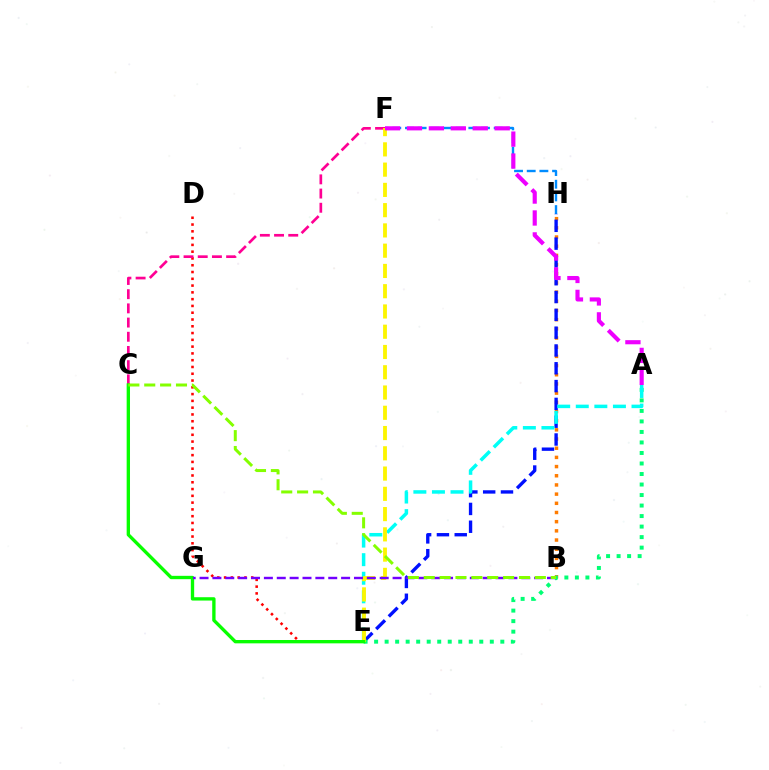{('B', 'H'): [{'color': '#ff7c00', 'line_style': 'dotted', 'thickness': 2.49}], ('D', 'E'): [{'color': '#ff0000', 'line_style': 'dotted', 'thickness': 1.84}], ('F', 'H'): [{'color': '#008cff', 'line_style': 'dashed', 'thickness': 1.72}], ('C', 'F'): [{'color': '#ff0094', 'line_style': 'dashed', 'thickness': 1.93}], ('E', 'H'): [{'color': '#0010ff', 'line_style': 'dashed', 'thickness': 2.42}], ('A', 'E'): [{'color': '#00ff74', 'line_style': 'dotted', 'thickness': 2.86}, {'color': '#00fff6', 'line_style': 'dashed', 'thickness': 2.52}], ('E', 'F'): [{'color': '#fcf500', 'line_style': 'dashed', 'thickness': 2.75}], ('A', 'F'): [{'color': '#ee00ff', 'line_style': 'dashed', 'thickness': 2.98}], ('C', 'E'): [{'color': '#08ff00', 'line_style': 'solid', 'thickness': 2.41}], ('B', 'G'): [{'color': '#7200ff', 'line_style': 'dashed', 'thickness': 1.75}], ('B', 'C'): [{'color': '#84ff00', 'line_style': 'dashed', 'thickness': 2.16}]}